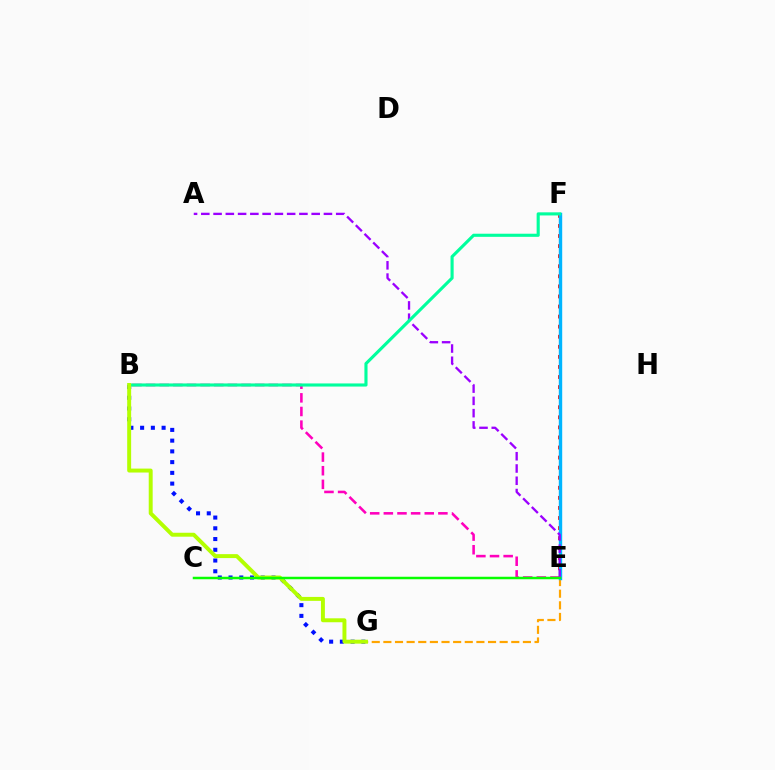{('E', 'G'): [{'color': '#ffa500', 'line_style': 'dashed', 'thickness': 1.58}], ('B', 'G'): [{'color': '#0010ff', 'line_style': 'dotted', 'thickness': 2.92}, {'color': '#b3ff00', 'line_style': 'solid', 'thickness': 2.84}], ('E', 'F'): [{'color': '#ff0000', 'line_style': 'dotted', 'thickness': 2.74}, {'color': '#00b5ff', 'line_style': 'solid', 'thickness': 2.45}], ('B', 'E'): [{'color': '#ff00bd', 'line_style': 'dashed', 'thickness': 1.85}], ('A', 'E'): [{'color': '#9b00ff', 'line_style': 'dashed', 'thickness': 1.67}], ('B', 'F'): [{'color': '#00ff9d', 'line_style': 'solid', 'thickness': 2.24}], ('C', 'E'): [{'color': '#08ff00', 'line_style': 'solid', 'thickness': 1.79}]}